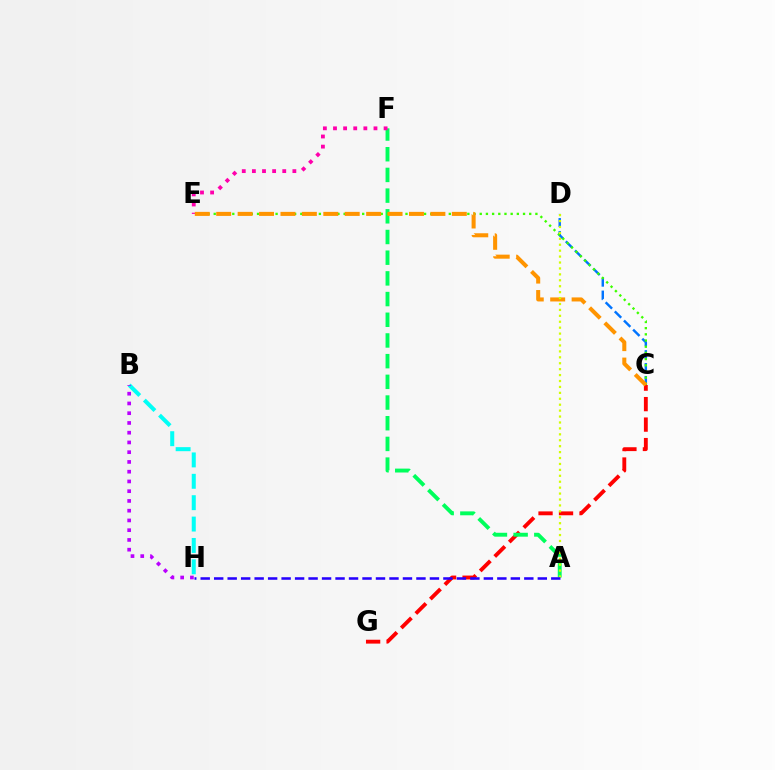{('C', 'G'): [{'color': '#ff0000', 'line_style': 'dashed', 'thickness': 2.78}], ('A', 'F'): [{'color': '#00ff5c', 'line_style': 'dashed', 'thickness': 2.81}], ('C', 'D'): [{'color': '#0074ff', 'line_style': 'dashed', 'thickness': 1.75}], ('C', 'E'): [{'color': '#3dff00', 'line_style': 'dotted', 'thickness': 1.68}, {'color': '#ff9400', 'line_style': 'dashed', 'thickness': 2.91}], ('B', 'H'): [{'color': '#00fff6', 'line_style': 'dashed', 'thickness': 2.9}, {'color': '#b900ff', 'line_style': 'dotted', 'thickness': 2.65}], ('E', 'F'): [{'color': '#ff00ac', 'line_style': 'dotted', 'thickness': 2.75}], ('A', 'D'): [{'color': '#d1ff00', 'line_style': 'dotted', 'thickness': 1.61}], ('A', 'H'): [{'color': '#2500ff', 'line_style': 'dashed', 'thickness': 1.83}]}